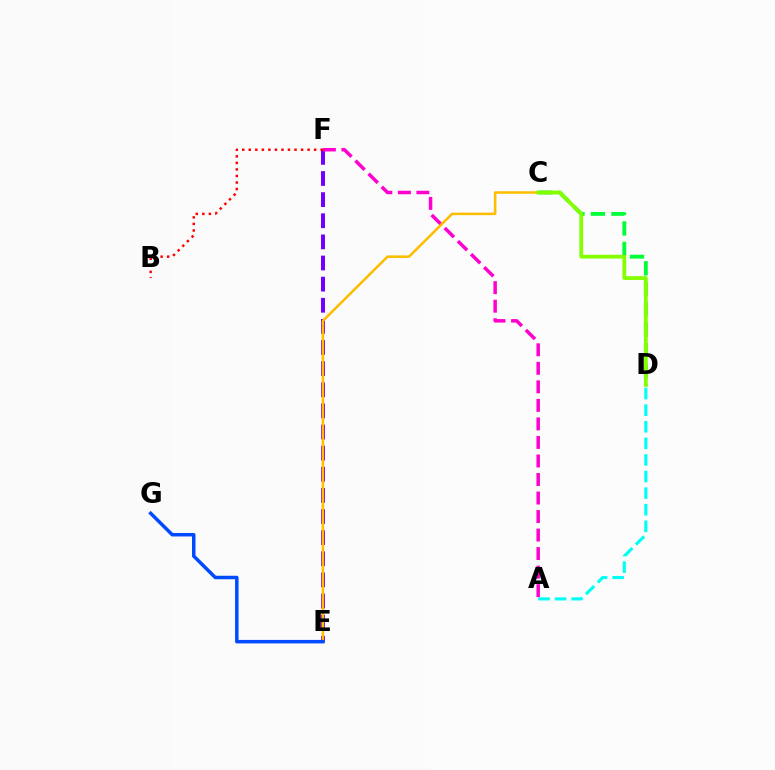{('E', 'F'): [{'color': '#7200ff', 'line_style': 'dashed', 'thickness': 2.87}], ('C', 'D'): [{'color': '#00ff39', 'line_style': 'dashed', 'thickness': 2.78}, {'color': '#84ff00', 'line_style': 'solid', 'thickness': 2.72}], ('A', 'F'): [{'color': '#ff00cf', 'line_style': 'dashed', 'thickness': 2.52}], ('A', 'D'): [{'color': '#00fff6', 'line_style': 'dashed', 'thickness': 2.25}], ('C', 'E'): [{'color': '#ffbd00', 'line_style': 'solid', 'thickness': 1.82}], ('B', 'F'): [{'color': '#ff0000', 'line_style': 'dotted', 'thickness': 1.78}], ('E', 'G'): [{'color': '#004bff', 'line_style': 'solid', 'thickness': 2.52}]}